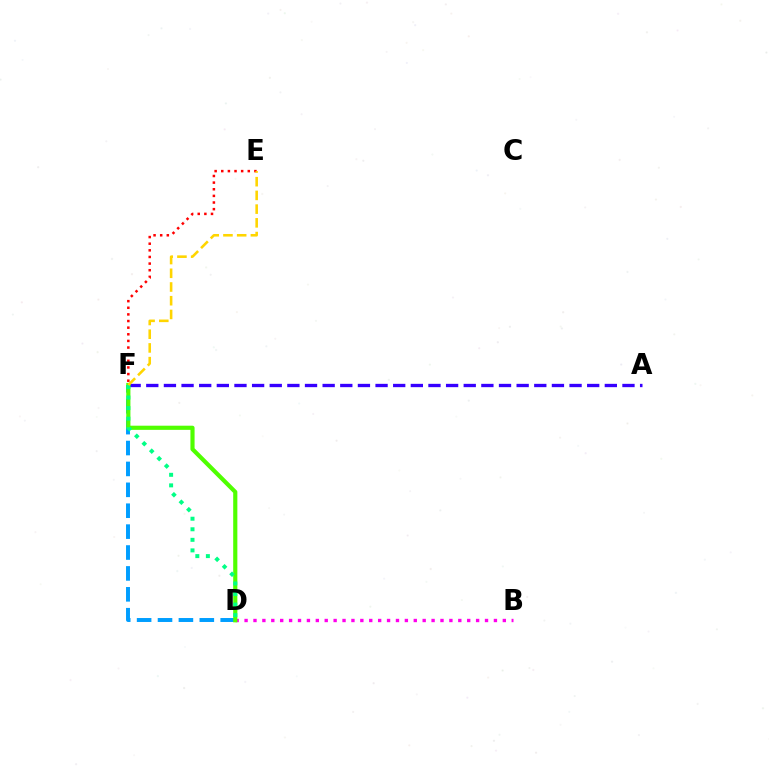{('B', 'D'): [{'color': '#ff00ed', 'line_style': 'dotted', 'thickness': 2.42}], ('D', 'F'): [{'color': '#009eff', 'line_style': 'dashed', 'thickness': 2.84}, {'color': '#4fff00', 'line_style': 'solid', 'thickness': 2.99}, {'color': '#00ff86', 'line_style': 'dotted', 'thickness': 2.87}], ('E', 'F'): [{'color': '#ff0000', 'line_style': 'dotted', 'thickness': 1.8}, {'color': '#ffd500', 'line_style': 'dashed', 'thickness': 1.86}], ('A', 'F'): [{'color': '#3700ff', 'line_style': 'dashed', 'thickness': 2.4}]}